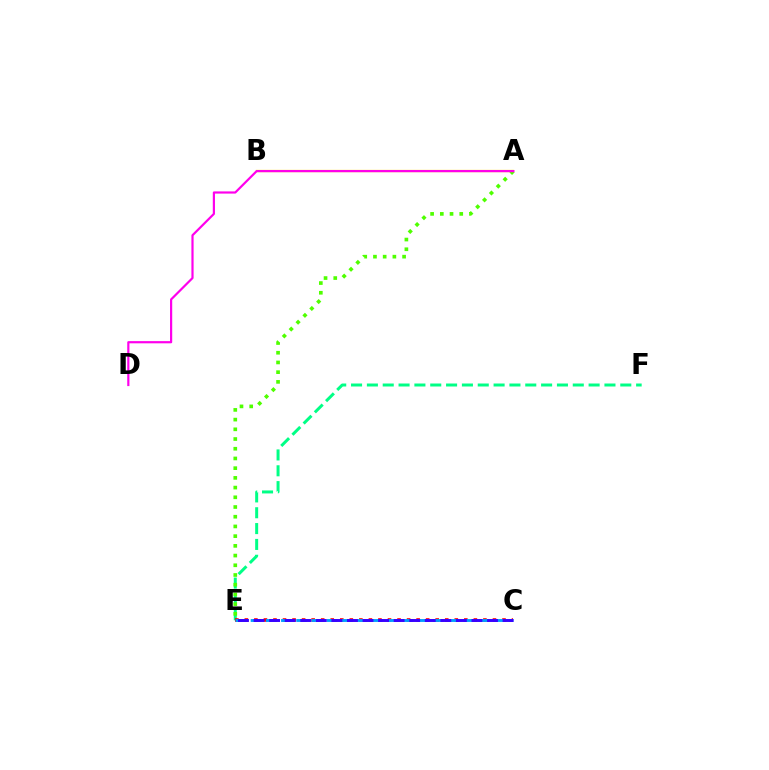{('E', 'F'): [{'color': '#00ff86', 'line_style': 'dashed', 'thickness': 2.15}], ('A', 'E'): [{'color': '#4fff00', 'line_style': 'dotted', 'thickness': 2.64}], ('C', 'E'): [{'color': '#ff0000', 'line_style': 'dotted', 'thickness': 2.59}, {'color': '#009eff', 'line_style': 'dashed', 'thickness': 2.06}, {'color': '#3700ff', 'line_style': 'dashed', 'thickness': 2.11}], ('A', 'B'): [{'color': '#ffd500', 'line_style': 'solid', 'thickness': 1.64}], ('A', 'D'): [{'color': '#ff00ed', 'line_style': 'solid', 'thickness': 1.58}]}